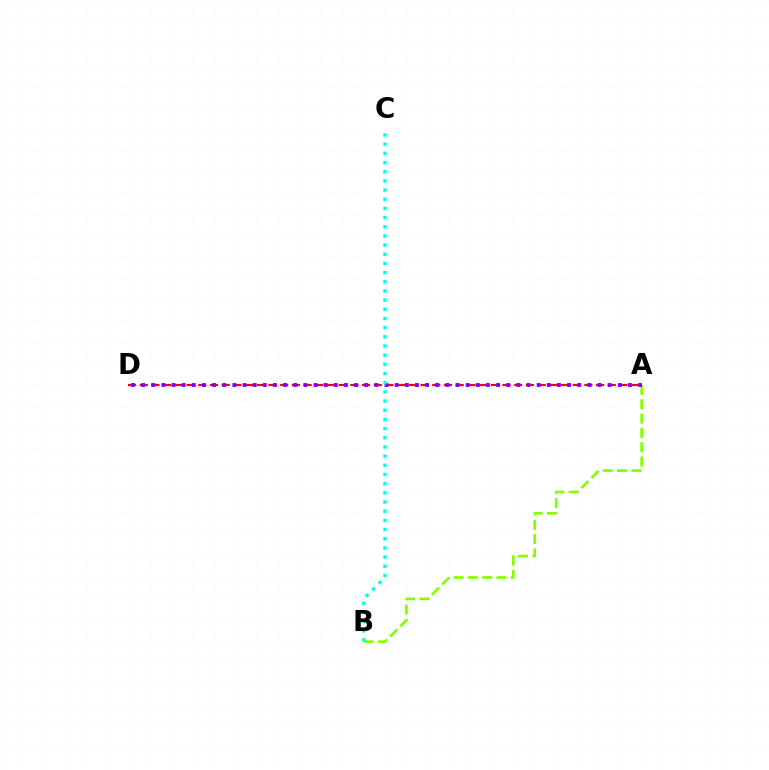{('A', 'B'): [{'color': '#84ff00', 'line_style': 'dashed', 'thickness': 1.95}], ('A', 'D'): [{'color': '#ff0000', 'line_style': 'dashed', 'thickness': 1.59}, {'color': '#7200ff', 'line_style': 'dotted', 'thickness': 2.76}], ('B', 'C'): [{'color': '#00fff6', 'line_style': 'dotted', 'thickness': 2.49}]}